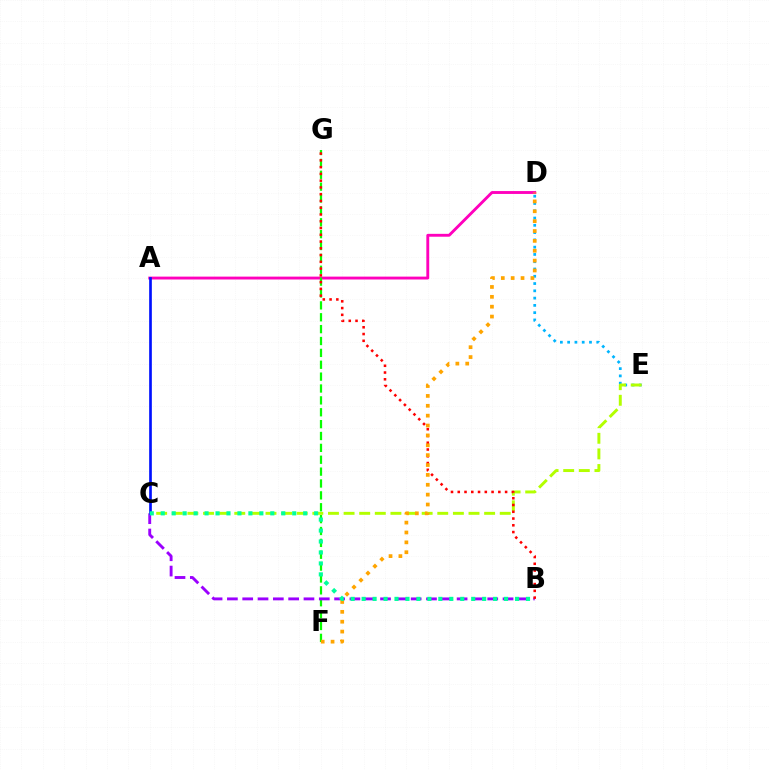{('D', 'E'): [{'color': '#00b5ff', 'line_style': 'dotted', 'thickness': 1.98}], ('C', 'E'): [{'color': '#b3ff00', 'line_style': 'dashed', 'thickness': 2.12}], ('A', 'D'): [{'color': '#ff00bd', 'line_style': 'solid', 'thickness': 2.07}], ('F', 'G'): [{'color': '#08ff00', 'line_style': 'dashed', 'thickness': 1.61}], ('B', 'C'): [{'color': '#9b00ff', 'line_style': 'dashed', 'thickness': 2.08}, {'color': '#00ff9d', 'line_style': 'dotted', 'thickness': 2.98}], ('B', 'G'): [{'color': '#ff0000', 'line_style': 'dotted', 'thickness': 1.84}], ('A', 'C'): [{'color': '#0010ff', 'line_style': 'solid', 'thickness': 1.93}], ('D', 'F'): [{'color': '#ffa500', 'line_style': 'dotted', 'thickness': 2.68}]}